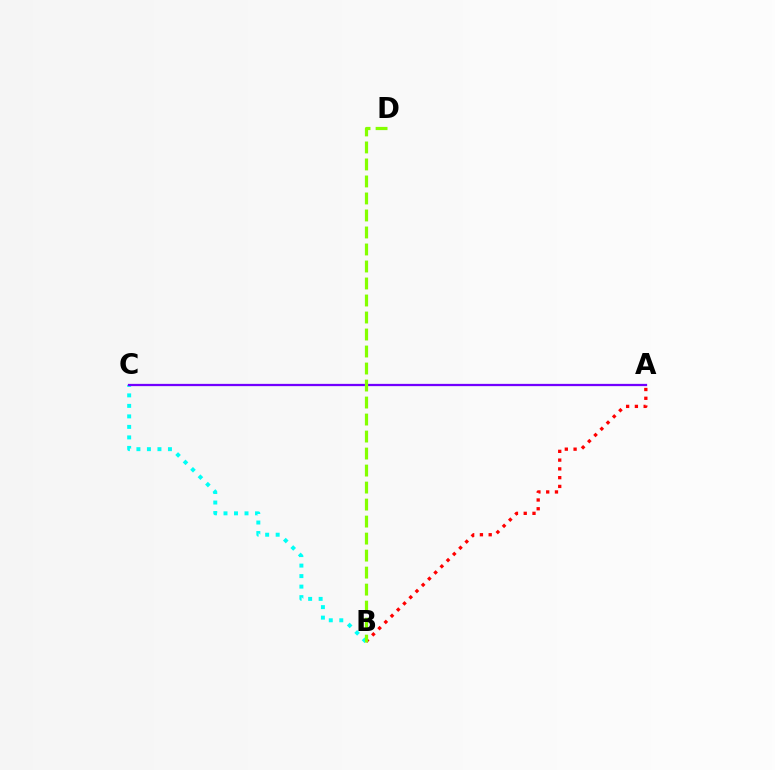{('B', 'C'): [{'color': '#00fff6', 'line_style': 'dotted', 'thickness': 2.86}], ('A', 'C'): [{'color': '#7200ff', 'line_style': 'solid', 'thickness': 1.63}], ('A', 'B'): [{'color': '#ff0000', 'line_style': 'dotted', 'thickness': 2.38}], ('B', 'D'): [{'color': '#84ff00', 'line_style': 'dashed', 'thickness': 2.31}]}